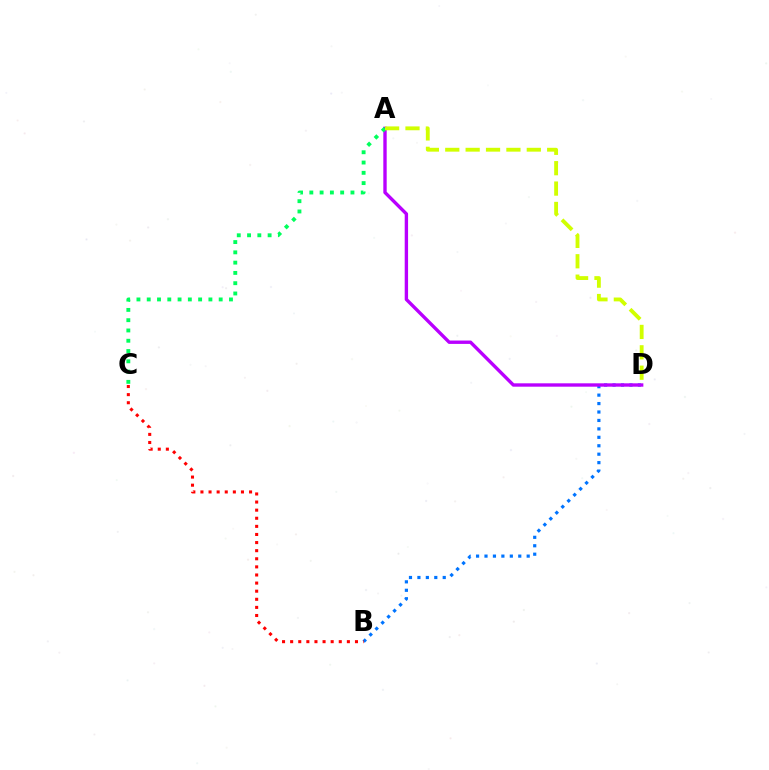{('B', 'D'): [{'color': '#0074ff', 'line_style': 'dotted', 'thickness': 2.29}], ('A', 'D'): [{'color': '#b900ff', 'line_style': 'solid', 'thickness': 2.43}, {'color': '#d1ff00', 'line_style': 'dashed', 'thickness': 2.77}], ('B', 'C'): [{'color': '#ff0000', 'line_style': 'dotted', 'thickness': 2.2}], ('A', 'C'): [{'color': '#00ff5c', 'line_style': 'dotted', 'thickness': 2.79}]}